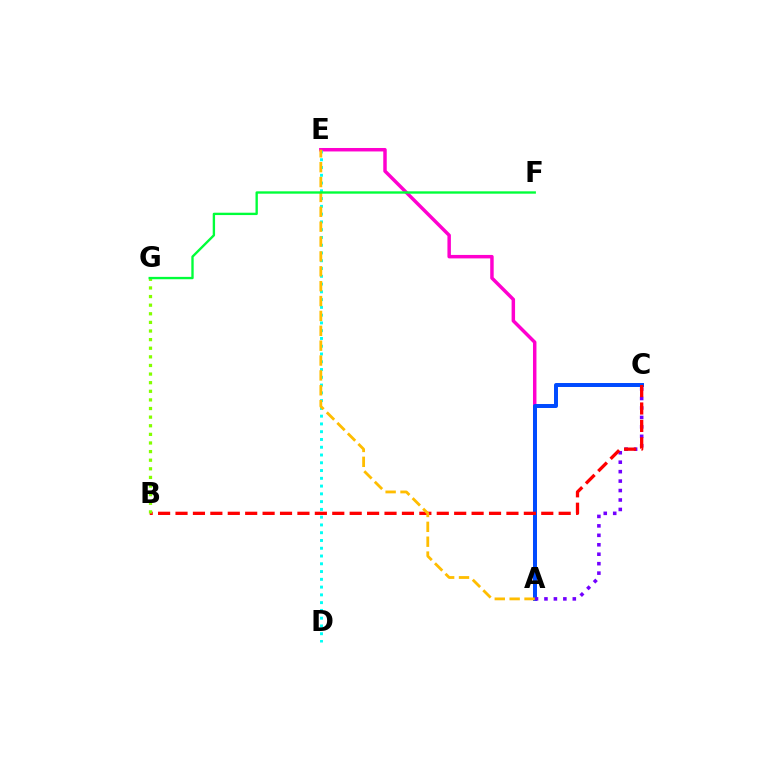{('A', 'E'): [{'color': '#ff00cf', 'line_style': 'solid', 'thickness': 2.5}, {'color': '#ffbd00', 'line_style': 'dashed', 'thickness': 2.02}], ('A', 'C'): [{'color': '#004bff', 'line_style': 'solid', 'thickness': 2.86}, {'color': '#7200ff', 'line_style': 'dotted', 'thickness': 2.57}], ('B', 'C'): [{'color': '#ff0000', 'line_style': 'dashed', 'thickness': 2.37}], ('D', 'E'): [{'color': '#00fff6', 'line_style': 'dotted', 'thickness': 2.11}], ('B', 'G'): [{'color': '#84ff00', 'line_style': 'dotted', 'thickness': 2.34}], ('F', 'G'): [{'color': '#00ff39', 'line_style': 'solid', 'thickness': 1.7}]}